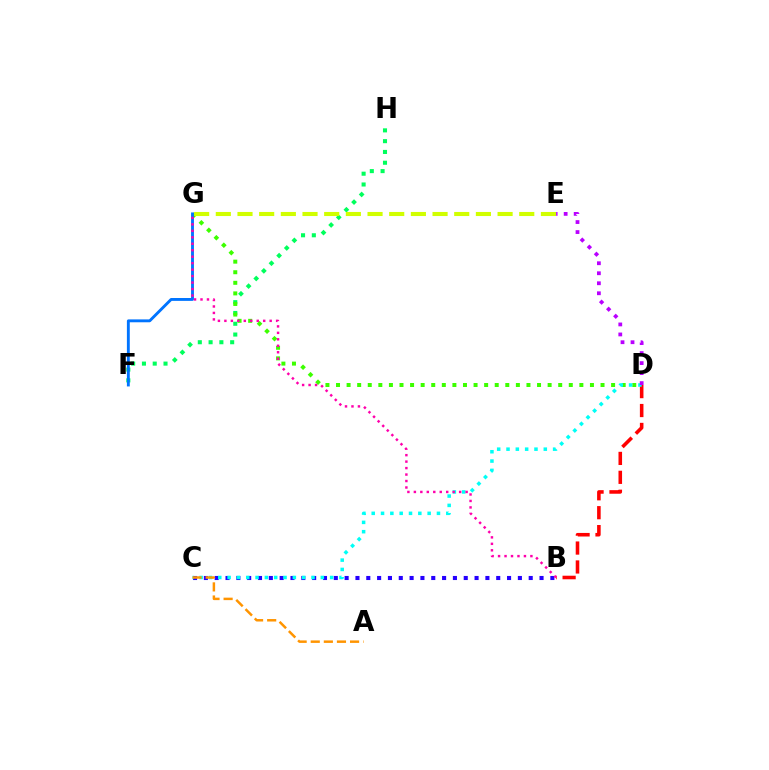{('F', 'H'): [{'color': '#00ff5c', 'line_style': 'dotted', 'thickness': 2.93}], ('B', 'D'): [{'color': '#ff0000', 'line_style': 'dashed', 'thickness': 2.57}], ('D', 'G'): [{'color': '#3dff00', 'line_style': 'dotted', 'thickness': 2.87}], ('F', 'G'): [{'color': '#0074ff', 'line_style': 'solid', 'thickness': 2.07}], ('B', 'C'): [{'color': '#2500ff', 'line_style': 'dotted', 'thickness': 2.94}], ('C', 'D'): [{'color': '#00fff6', 'line_style': 'dotted', 'thickness': 2.53}], ('E', 'G'): [{'color': '#d1ff00', 'line_style': 'dashed', 'thickness': 2.94}], ('D', 'E'): [{'color': '#b900ff', 'line_style': 'dotted', 'thickness': 2.72}], ('A', 'C'): [{'color': '#ff9400', 'line_style': 'dashed', 'thickness': 1.78}], ('B', 'G'): [{'color': '#ff00ac', 'line_style': 'dotted', 'thickness': 1.76}]}